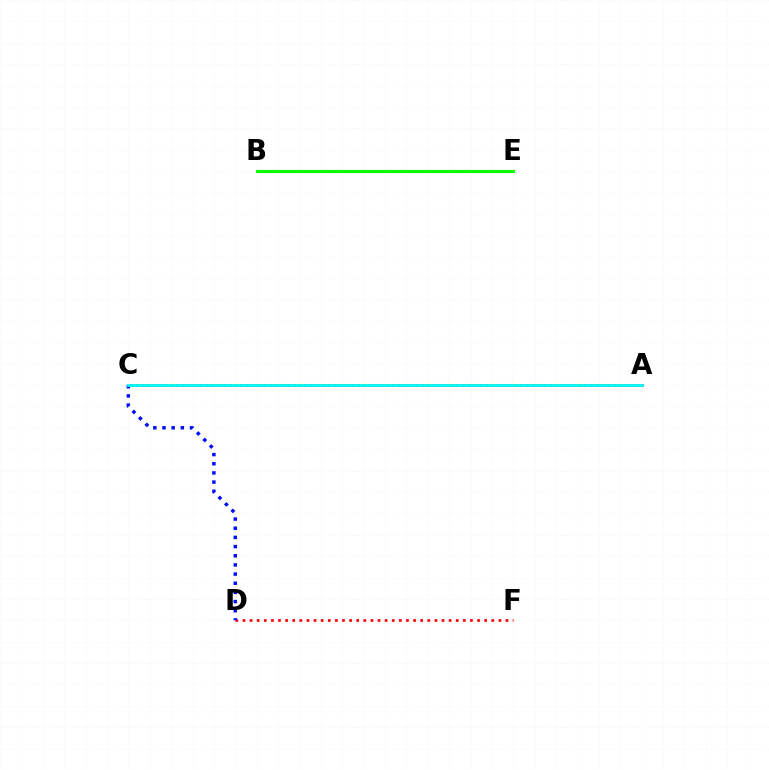{('B', 'E'): [{'color': '#08ff00', 'line_style': 'solid', 'thickness': 2.21}], ('A', 'C'): [{'color': '#ee00ff', 'line_style': 'solid', 'thickness': 2.0}, {'color': '#fcf500', 'line_style': 'dotted', 'thickness': 1.58}, {'color': '#00fff6', 'line_style': 'solid', 'thickness': 1.99}], ('D', 'F'): [{'color': '#ff0000', 'line_style': 'dotted', 'thickness': 1.93}], ('C', 'D'): [{'color': '#0010ff', 'line_style': 'dotted', 'thickness': 2.49}]}